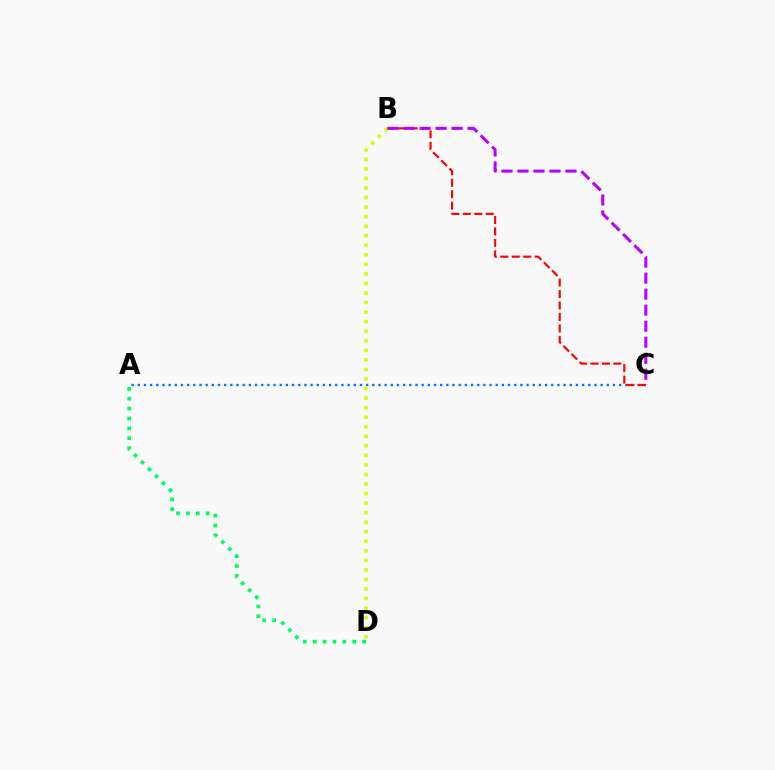{('B', 'D'): [{'color': '#d1ff00', 'line_style': 'dotted', 'thickness': 2.59}], ('A', 'C'): [{'color': '#0074ff', 'line_style': 'dotted', 'thickness': 1.68}], ('A', 'D'): [{'color': '#00ff5c', 'line_style': 'dotted', 'thickness': 2.68}], ('B', 'C'): [{'color': '#ff0000', 'line_style': 'dashed', 'thickness': 1.56}, {'color': '#b900ff', 'line_style': 'dashed', 'thickness': 2.18}]}